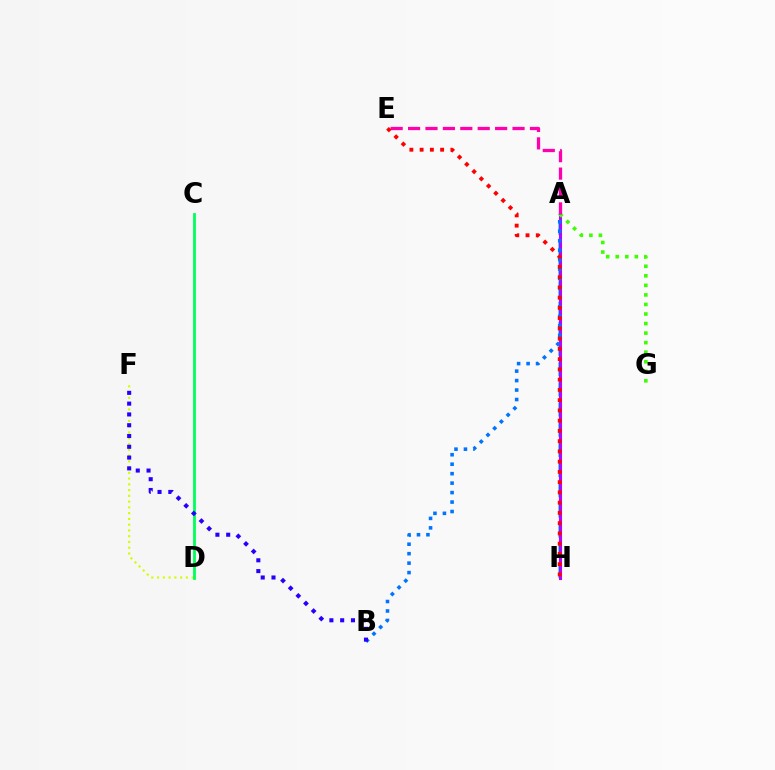{('D', 'F'): [{'color': '#d1ff00', 'line_style': 'dotted', 'thickness': 1.57}], ('A', 'H'): [{'color': '#ff9400', 'line_style': 'dotted', 'thickness': 2.16}, {'color': '#00fff6', 'line_style': 'dashed', 'thickness': 2.74}, {'color': '#b900ff', 'line_style': 'solid', 'thickness': 2.22}], ('A', 'G'): [{'color': '#3dff00', 'line_style': 'dotted', 'thickness': 2.59}], ('A', 'B'): [{'color': '#0074ff', 'line_style': 'dotted', 'thickness': 2.57}], ('A', 'E'): [{'color': '#ff00ac', 'line_style': 'dashed', 'thickness': 2.37}], ('C', 'D'): [{'color': '#00ff5c', 'line_style': 'solid', 'thickness': 2.02}], ('E', 'H'): [{'color': '#ff0000', 'line_style': 'dotted', 'thickness': 2.78}], ('B', 'F'): [{'color': '#2500ff', 'line_style': 'dotted', 'thickness': 2.93}]}